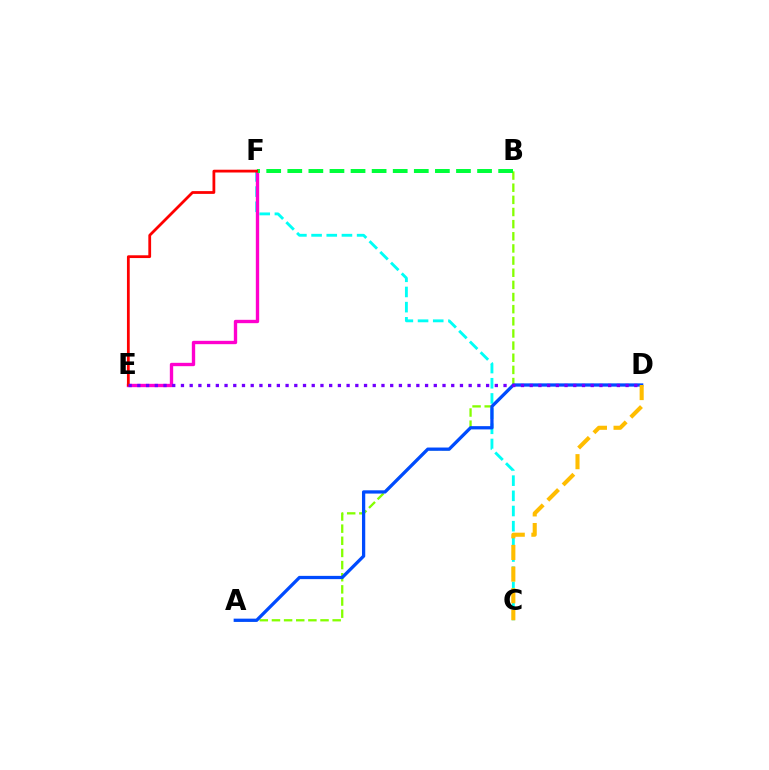{('C', 'F'): [{'color': '#00fff6', 'line_style': 'dashed', 'thickness': 2.06}], ('E', 'F'): [{'color': '#ff00cf', 'line_style': 'solid', 'thickness': 2.41}, {'color': '#ff0000', 'line_style': 'solid', 'thickness': 2.0}], ('A', 'B'): [{'color': '#84ff00', 'line_style': 'dashed', 'thickness': 1.65}], ('B', 'F'): [{'color': '#00ff39', 'line_style': 'dashed', 'thickness': 2.86}], ('A', 'D'): [{'color': '#004bff', 'line_style': 'solid', 'thickness': 2.35}], ('C', 'D'): [{'color': '#ffbd00', 'line_style': 'dashed', 'thickness': 2.94}], ('D', 'E'): [{'color': '#7200ff', 'line_style': 'dotted', 'thickness': 2.37}]}